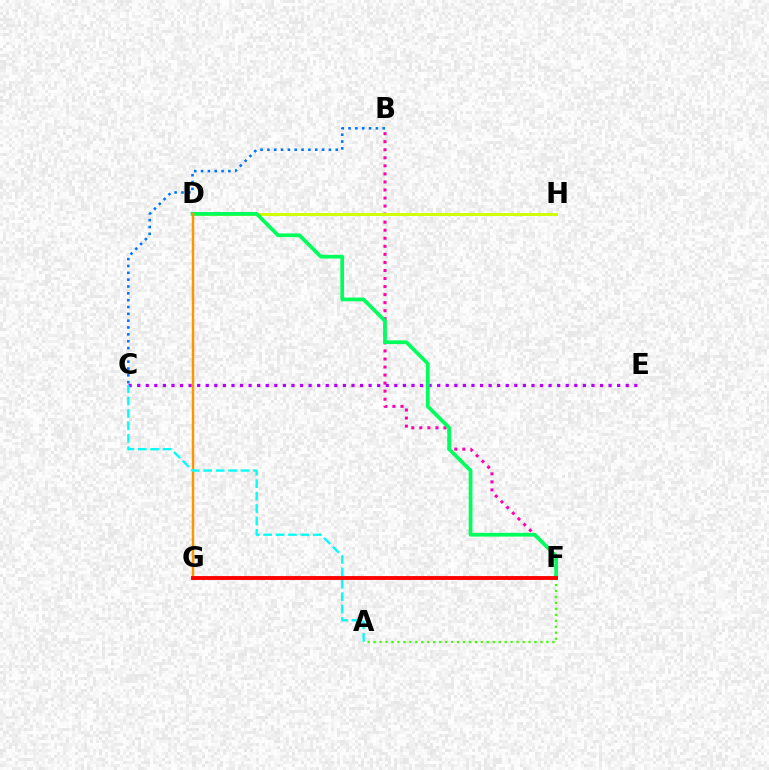{('B', 'F'): [{'color': '#ff00ac', 'line_style': 'dotted', 'thickness': 2.19}], ('B', 'C'): [{'color': '#0074ff', 'line_style': 'dotted', 'thickness': 1.86}], ('F', 'G'): [{'color': '#2500ff', 'line_style': 'dashed', 'thickness': 1.53}, {'color': '#ff0000', 'line_style': 'solid', 'thickness': 2.78}], ('D', 'H'): [{'color': '#d1ff00', 'line_style': 'solid', 'thickness': 2.11}], ('C', 'E'): [{'color': '#b900ff', 'line_style': 'dotted', 'thickness': 2.33}], ('D', 'F'): [{'color': '#00ff5c', 'line_style': 'solid', 'thickness': 2.69}], ('D', 'G'): [{'color': '#ff9400', 'line_style': 'solid', 'thickness': 1.76}], ('A', 'C'): [{'color': '#00fff6', 'line_style': 'dashed', 'thickness': 1.68}], ('A', 'F'): [{'color': '#3dff00', 'line_style': 'dotted', 'thickness': 1.62}]}